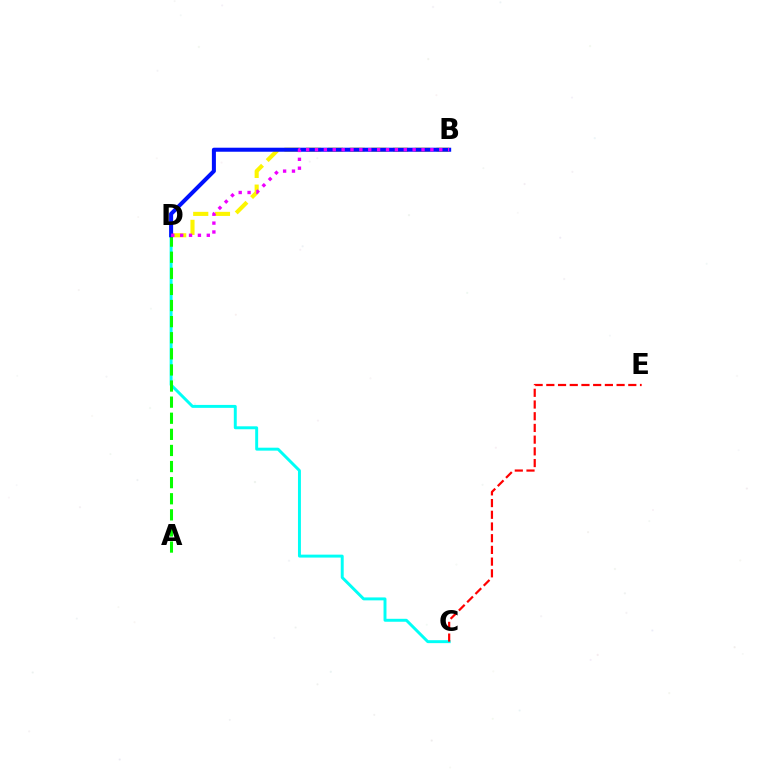{('C', 'D'): [{'color': '#00fff6', 'line_style': 'solid', 'thickness': 2.12}], ('B', 'D'): [{'color': '#fcf500', 'line_style': 'dashed', 'thickness': 2.95}, {'color': '#0010ff', 'line_style': 'solid', 'thickness': 2.9}, {'color': '#ee00ff', 'line_style': 'dotted', 'thickness': 2.41}], ('C', 'E'): [{'color': '#ff0000', 'line_style': 'dashed', 'thickness': 1.59}], ('A', 'D'): [{'color': '#08ff00', 'line_style': 'dashed', 'thickness': 2.19}]}